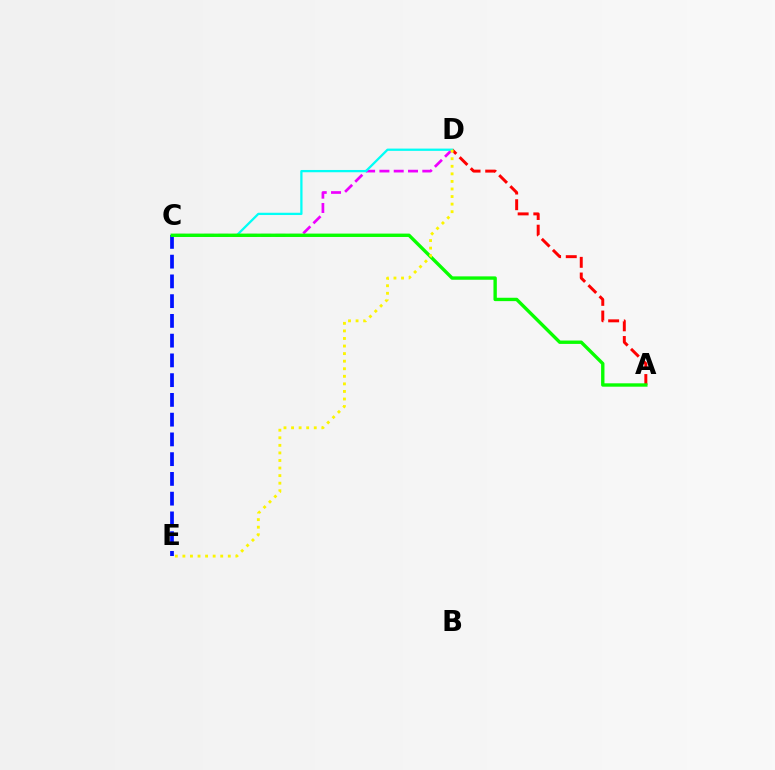{('C', 'D'): [{'color': '#ee00ff', 'line_style': 'dashed', 'thickness': 1.94}, {'color': '#00fff6', 'line_style': 'solid', 'thickness': 1.63}], ('A', 'D'): [{'color': '#ff0000', 'line_style': 'dashed', 'thickness': 2.13}], ('C', 'E'): [{'color': '#0010ff', 'line_style': 'dashed', 'thickness': 2.68}], ('A', 'C'): [{'color': '#08ff00', 'line_style': 'solid', 'thickness': 2.43}], ('D', 'E'): [{'color': '#fcf500', 'line_style': 'dotted', 'thickness': 2.06}]}